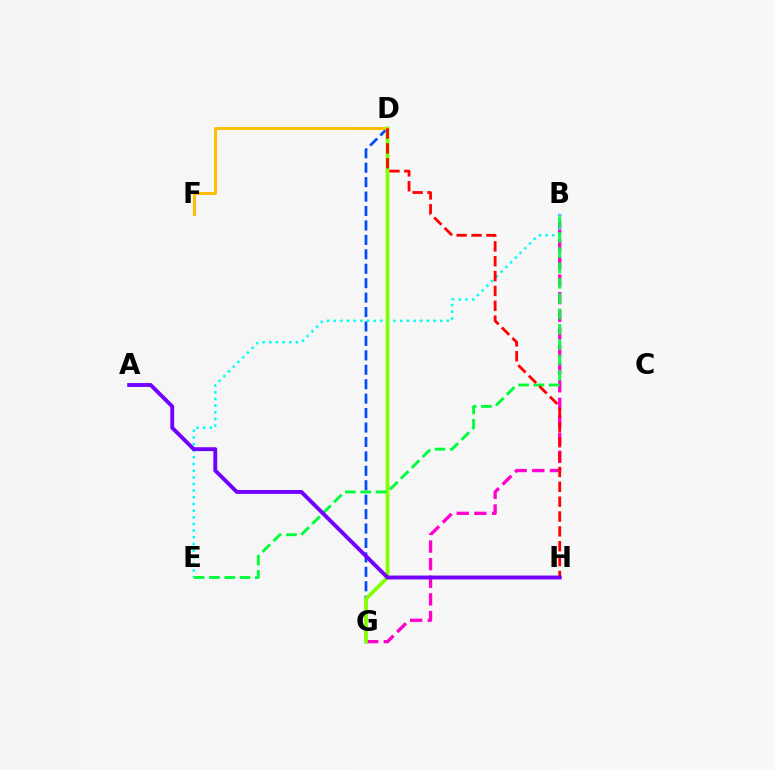{('D', 'G'): [{'color': '#004bff', 'line_style': 'dashed', 'thickness': 1.96}, {'color': '#84ff00', 'line_style': 'solid', 'thickness': 2.68}], ('B', 'G'): [{'color': '#ff00cf', 'line_style': 'dashed', 'thickness': 2.39}], ('D', 'F'): [{'color': '#ffbd00', 'line_style': 'solid', 'thickness': 2.1}], ('B', 'E'): [{'color': '#00fff6', 'line_style': 'dotted', 'thickness': 1.81}, {'color': '#00ff39', 'line_style': 'dashed', 'thickness': 2.08}], ('D', 'H'): [{'color': '#ff0000', 'line_style': 'dashed', 'thickness': 2.02}], ('A', 'H'): [{'color': '#7200ff', 'line_style': 'solid', 'thickness': 2.8}]}